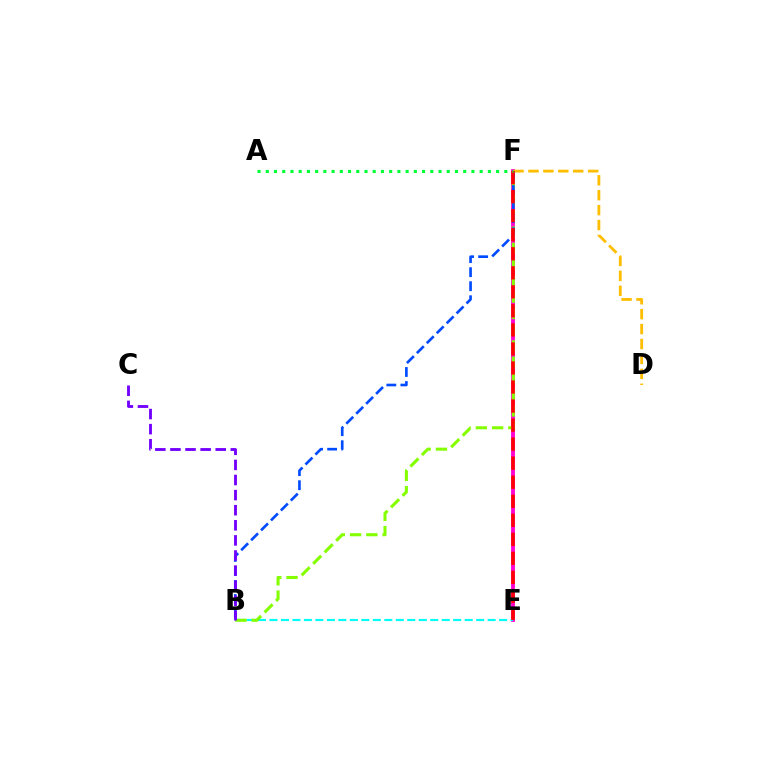{('E', 'F'): [{'color': '#ff00cf', 'line_style': 'solid', 'thickness': 2.76}, {'color': '#ff0000', 'line_style': 'dashed', 'thickness': 2.59}], ('B', 'E'): [{'color': '#00fff6', 'line_style': 'dashed', 'thickness': 1.56}], ('D', 'F'): [{'color': '#ffbd00', 'line_style': 'dashed', 'thickness': 2.03}], ('B', 'F'): [{'color': '#84ff00', 'line_style': 'dashed', 'thickness': 2.21}, {'color': '#004bff', 'line_style': 'dashed', 'thickness': 1.91}], ('A', 'F'): [{'color': '#00ff39', 'line_style': 'dotted', 'thickness': 2.24}], ('B', 'C'): [{'color': '#7200ff', 'line_style': 'dashed', 'thickness': 2.05}]}